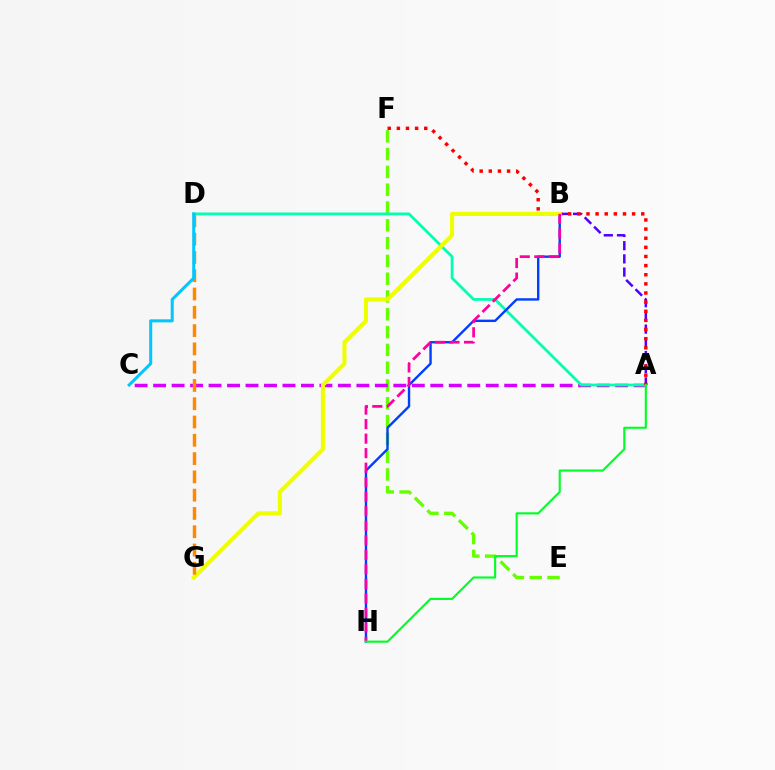{('A', 'B'): [{'color': '#4f00ff', 'line_style': 'dashed', 'thickness': 1.79}], ('E', 'F'): [{'color': '#66ff00', 'line_style': 'dashed', 'thickness': 2.42}], ('A', 'C'): [{'color': '#d600ff', 'line_style': 'dashed', 'thickness': 2.51}], ('A', 'D'): [{'color': '#00ffaf', 'line_style': 'solid', 'thickness': 1.99}], ('B', 'H'): [{'color': '#003fff', 'line_style': 'solid', 'thickness': 1.73}, {'color': '#ff00a0', 'line_style': 'dashed', 'thickness': 1.97}], ('A', 'F'): [{'color': '#ff0000', 'line_style': 'dotted', 'thickness': 2.48}], ('B', 'G'): [{'color': '#eeff00', 'line_style': 'solid', 'thickness': 2.95}], ('D', 'G'): [{'color': '#ff8800', 'line_style': 'dashed', 'thickness': 2.48}], ('C', 'D'): [{'color': '#00c7ff', 'line_style': 'solid', 'thickness': 2.19}], ('A', 'H'): [{'color': '#00ff27', 'line_style': 'solid', 'thickness': 1.54}]}